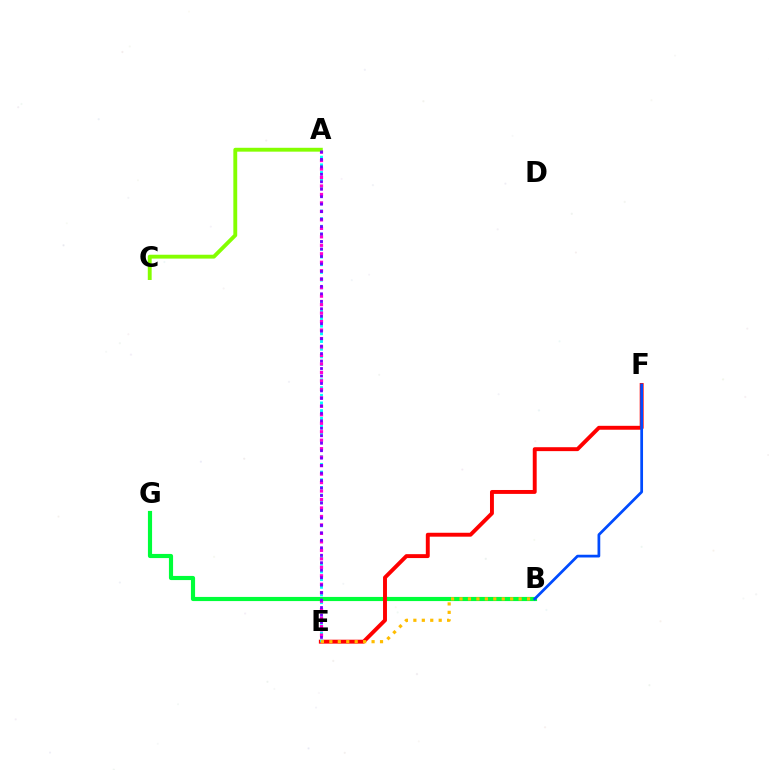{('B', 'G'): [{'color': '#00ff39', 'line_style': 'solid', 'thickness': 2.98}], ('E', 'F'): [{'color': '#ff0000', 'line_style': 'solid', 'thickness': 2.82}], ('A', 'E'): [{'color': '#00fff6', 'line_style': 'dotted', 'thickness': 2.09}, {'color': '#ff00cf', 'line_style': 'dotted', 'thickness': 2.3}, {'color': '#7200ff', 'line_style': 'dotted', 'thickness': 2.03}], ('B', 'F'): [{'color': '#004bff', 'line_style': 'solid', 'thickness': 1.97}], ('A', 'C'): [{'color': '#84ff00', 'line_style': 'solid', 'thickness': 2.78}], ('B', 'E'): [{'color': '#ffbd00', 'line_style': 'dotted', 'thickness': 2.29}]}